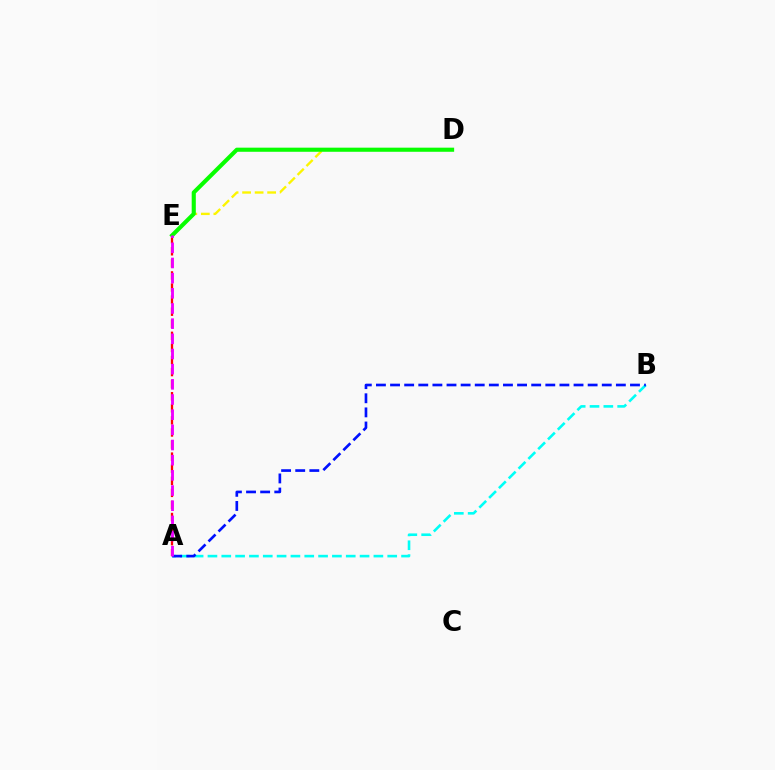{('A', 'B'): [{'color': '#00fff6', 'line_style': 'dashed', 'thickness': 1.88}, {'color': '#0010ff', 'line_style': 'dashed', 'thickness': 1.92}], ('A', 'E'): [{'color': '#ff0000', 'line_style': 'dashed', 'thickness': 1.64}, {'color': '#ee00ff', 'line_style': 'dashed', 'thickness': 2.06}], ('D', 'E'): [{'color': '#fcf500', 'line_style': 'dashed', 'thickness': 1.7}, {'color': '#08ff00', 'line_style': 'solid', 'thickness': 2.96}]}